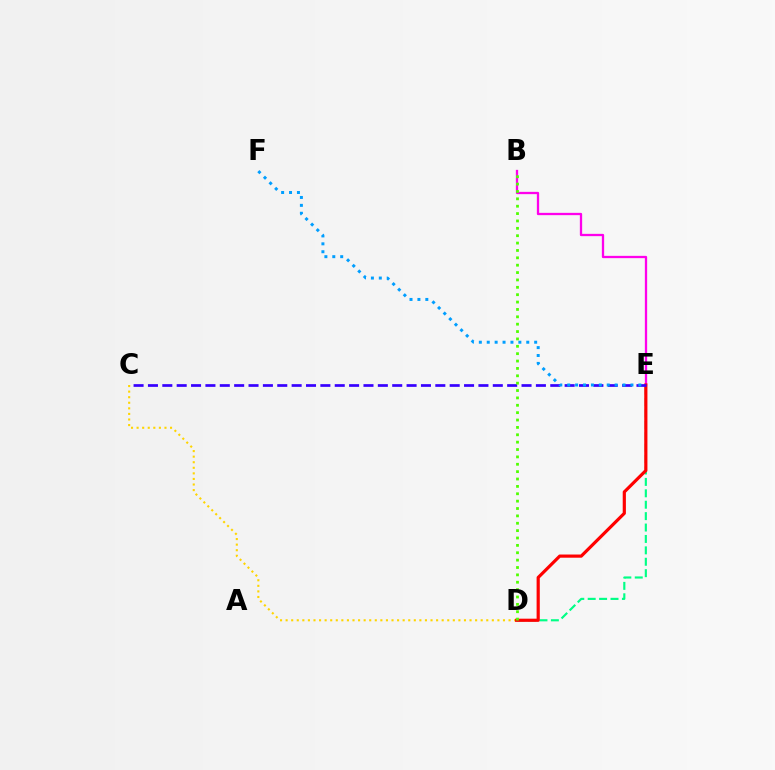{('B', 'E'): [{'color': '#ff00ed', 'line_style': 'solid', 'thickness': 1.65}], ('C', 'D'): [{'color': '#ffd500', 'line_style': 'dotted', 'thickness': 1.51}], ('D', 'E'): [{'color': '#00ff86', 'line_style': 'dashed', 'thickness': 1.55}, {'color': '#ff0000', 'line_style': 'solid', 'thickness': 2.29}], ('C', 'E'): [{'color': '#3700ff', 'line_style': 'dashed', 'thickness': 1.95}], ('B', 'D'): [{'color': '#4fff00', 'line_style': 'dotted', 'thickness': 2.0}], ('E', 'F'): [{'color': '#009eff', 'line_style': 'dotted', 'thickness': 2.15}]}